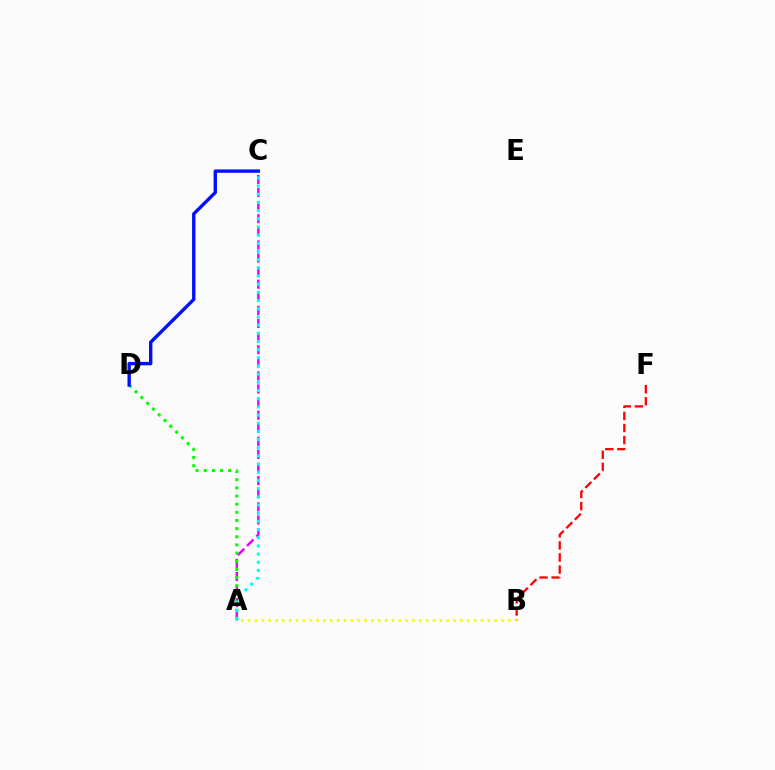{('B', 'F'): [{'color': '#ff0000', 'line_style': 'dashed', 'thickness': 1.64}], ('A', 'C'): [{'color': '#ee00ff', 'line_style': 'dashed', 'thickness': 1.78}, {'color': '#00fff6', 'line_style': 'dotted', 'thickness': 2.22}], ('A', 'D'): [{'color': '#08ff00', 'line_style': 'dotted', 'thickness': 2.22}], ('A', 'B'): [{'color': '#fcf500', 'line_style': 'dotted', 'thickness': 1.86}], ('C', 'D'): [{'color': '#0010ff', 'line_style': 'solid', 'thickness': 2.43}]}